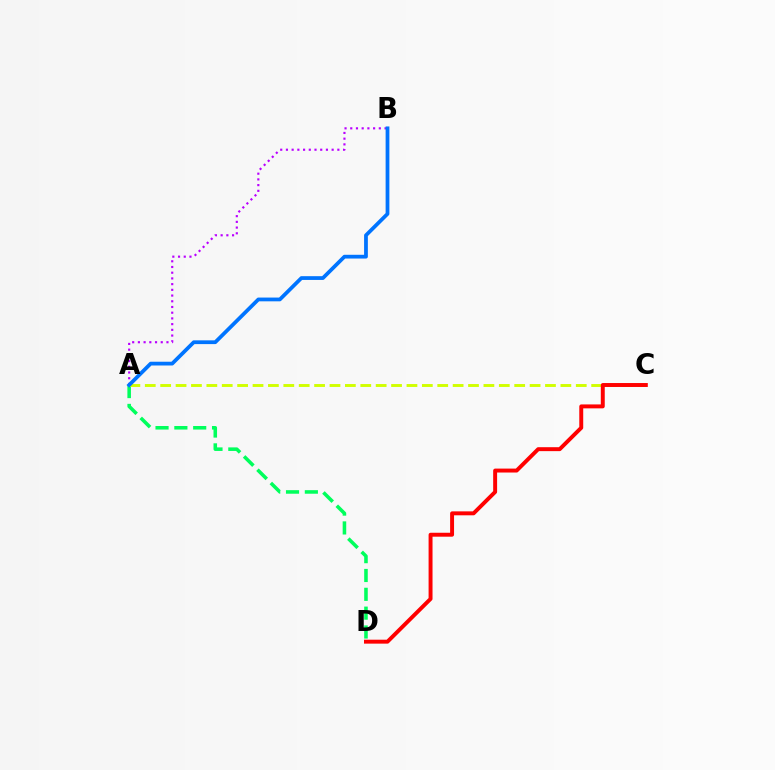{('A', 'D'): [{'color': '#00ff5c', 'line_style': 'dashed', 'thickness': 2.56}], ('A', 'C'): [{'color': '#d1ff00', 'line_style': 'dashed', 'thickness': 2.09}], ('C', 'D'): [{'color': '#ff0000', 'line_style': 'solid', 'thickness': 2.83}], ('A', 'B'): [{'color': '#b900ff', 'line_style': 'dotted', 'thickness': 1.55}, {'color': '#0074ff', 'line_style': 'solid', 'thickness': 2.71}]}